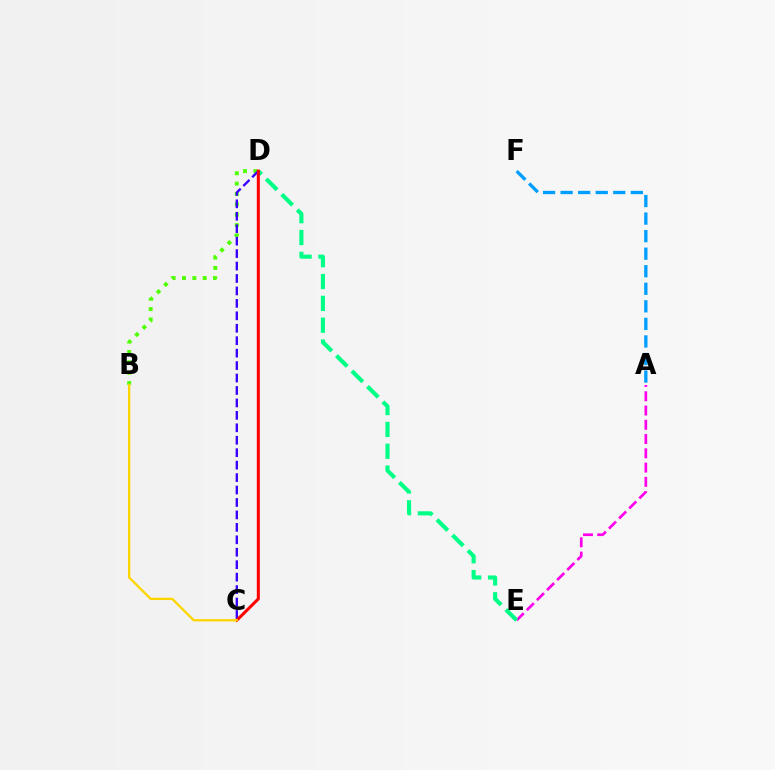{('A', 'F'): [{'color': '#009eff', 'line_style': 'dashed', 'thickness': 2.38}], ('A', 'E'): [{'color': '#ff00ed', 'line_style': 'dashed', 'thickness': 1.94}], ('B', 'D'): [{'color': '#4fff00', 'line_style': 'dotted', 'thickness': 2.81}], ('C', 'D'): [{'color': '#3700ff', 'line_style': 'dashed', 'thickness': 1.69}, {'color': '#ff0000', 'line_style': 'solid', 'thickness': 2.19}], ('D', 'E'): [{'color': '#00ff86', 'line_style': 'dashed', 'thickness': 2.97}], ('B', 'C'): [{'color': '#ffd500', 'line_style': 'solid', 'thickness': 1.65}]}